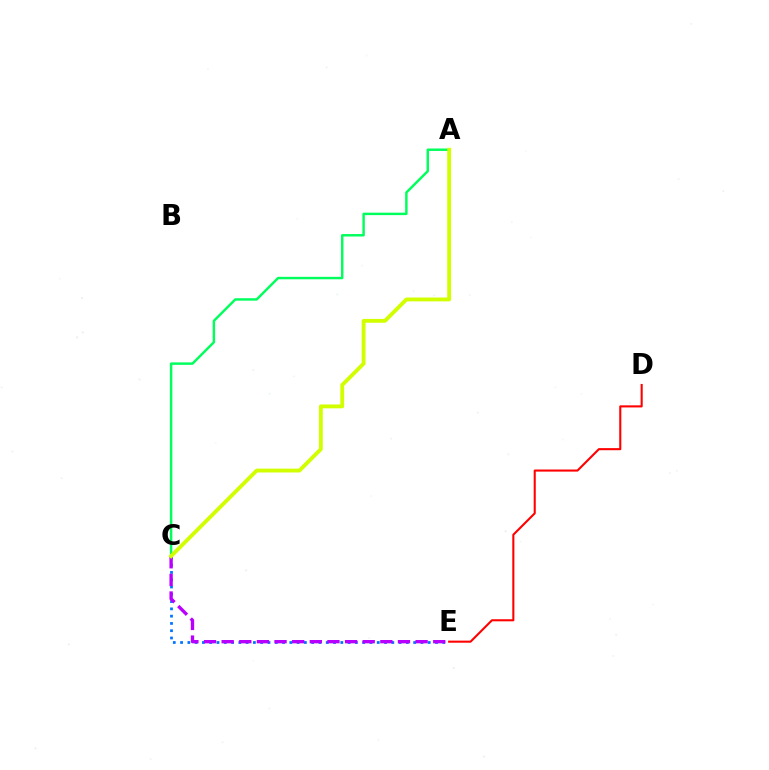{('A', 'C'): [{'color': '#00ff5c', 'line_style': 'solid', 'thickness': 1.76}, {'color': '#d1ff00', 'line_style': 'solid', 'thickness': 2.77}], ('C', 'E'): [{'color': '#0074ff', 'line_style': 'dotted', 'thickness': 1.98}, {'color': '#b900ff', 'line_style': 'dashed', 'thickness': 2.4}], ('D', 'E'): [{'color': '#ff0000', 'line_style': 'solid', 'thickness': 1.5}]}